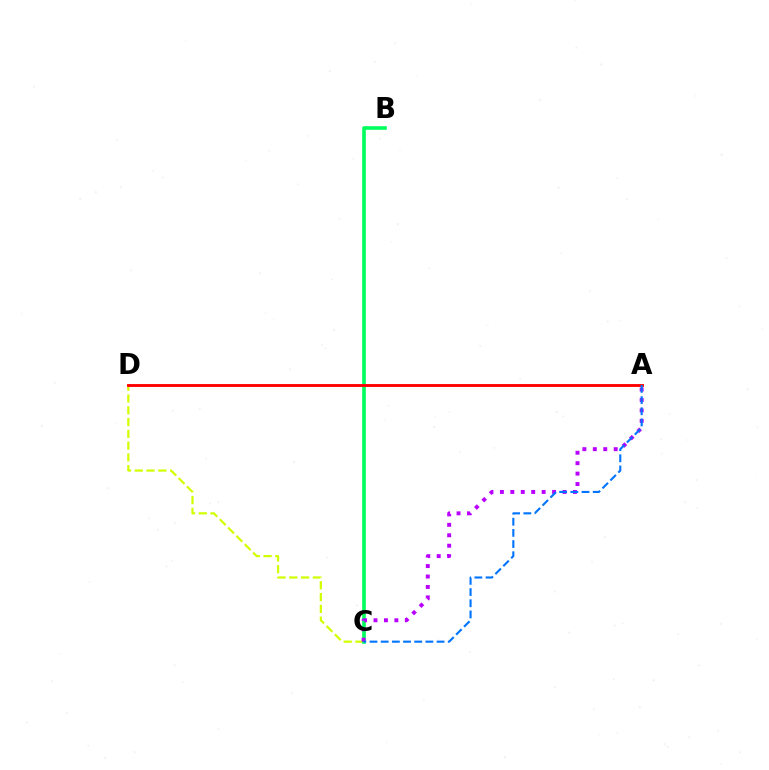{('C', 'D'): [{'color': '#d1ff00', 'line_style': 'dashed', 'thickness': 1.6}], ('B', 'C'): [{'color': '#00ff5c', 'line_style': 'solid', 'thickness': 2.62}], ('A', 'C'): [{'color': '#b900ff', 'line_style': 'dotted', 'thickness': 2.84}, {'color': '#0074ff', 'line_style': 'dashed', 'thickness': 1.52}], ('A', 'D'): [{'color': '#ff0000', 'line_style': 'solid', 'thickness': 2.06}]}